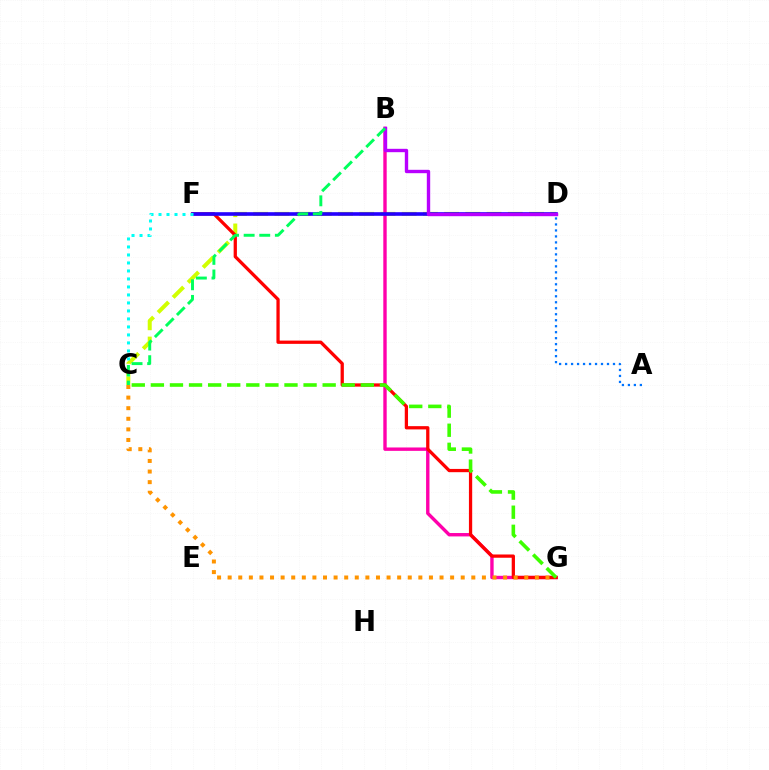{('A', 'D'): [{'color': '#0074ff', 'line_style': 'dotted', 'thickness': 1.63}], ('C', 'D'): [{'color': '#d1ff00', 'line_style': 'dashed', 'thickness': 2.88}], ('B', 'G'): [{'color': '#ff00ac', 'line_style': 'solid', 'thickness': 2.44}], ('F', 'G'): [{'color': '#ff0000', 'line_style': 'solid', 'thickness': 2.35}], ('D', 'F'): [{'color': '#2500ff', 'line_style': 'solid', 'thickness': 2.61}], ('C', 'G'): [{'color': '#3dff00', 'line_style': 'dashed', 'thickness': 2.59}, {'color': '#ff9400', 'line_style': 'dotted', 'thickness': 2.88}], ('C', 'F'): [{'color': '#00fff6', 'line_style': 'dotted', 'thickness': 2.17}], ('B', 'D'): [{'color': '#b900ff', 'line_style': 'solid', 'thickness': 2.43}], ('B', 'C'): [{'color': '#00ff5c', 'line_style': 'dashed', 'thickness': 2.12}]}